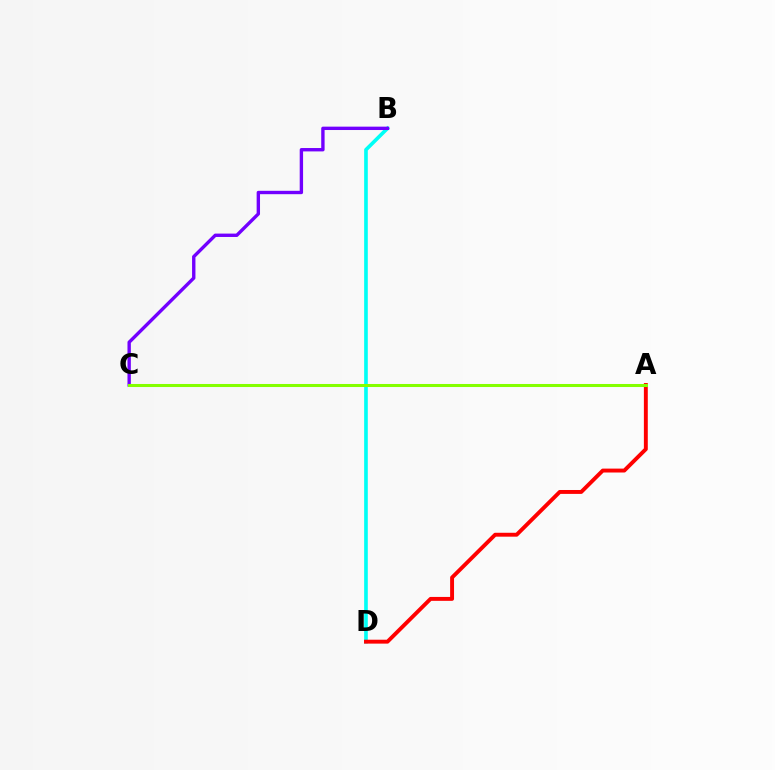{('B', 'D'): [{'color': '#00fff6', 'line_style': 'solid', 'thickness': 2.62}], ('A', 'D'): [{'color': '#ff0000', 'line_style': 'solid', 'thickness': 2.81}], ('B', 'C'): [{'color': '#7200ff', 'line_style': 'solid', 'thickness': 2.43}], ('A', 'C'): [{'color': '#84ff00', 'line_style': 'solid', 'thickness': 2.19}]}